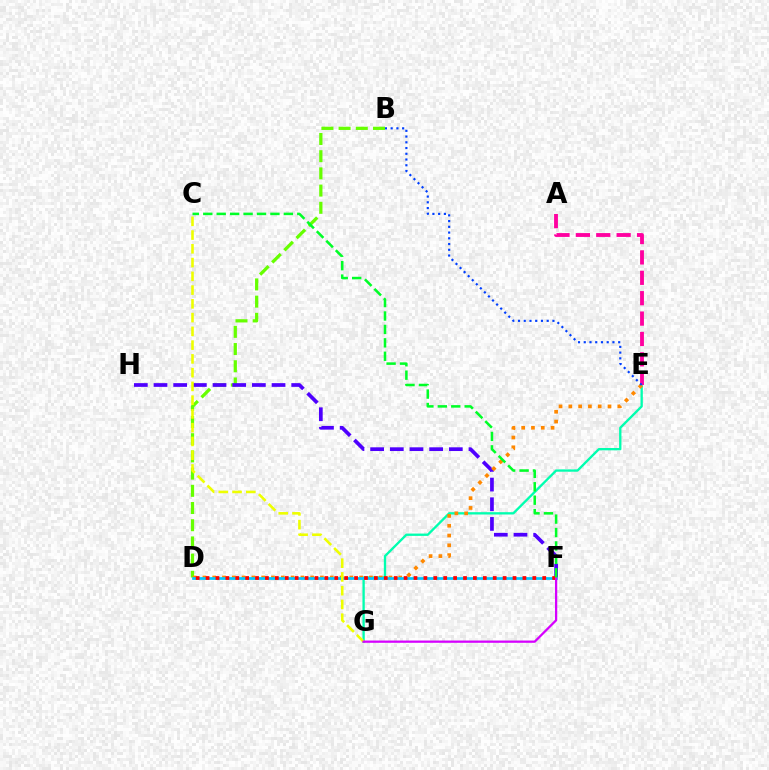{('E', 'G'): [{'color': '#00ffaf', 'line_style': 'solid', 'thickness': 1.67}], ('B', 'D'): [{'color': '#66ff00', 'line_style': 'dashed', 'thickness': 2.34}], ('F', 'H'): [{'color': '#4f00ff', 'line_style': 'dashed', 'thickness': 2.67}], ('A', 'E'): [{'color': '#ff00a0', 'line_style': 'dashed', 'thickness': 2.77}], ('D', 'E'): [{'color': '#ff8800', 'line_style': 'dotted', 'thickness': 2.66}], ('B', 'E'): [{'color': '#003fff', 'line_style': 'dotted', 'thickness': 1.56}], ('D', 'F'): [{'color': '#00c7ff', 'line_style': 'solid', 'thickness': 1.96}, {'color': '#ff0000', 'line_style': 'dotted', 'thickness': 2.69}], ('C', 'G'): [{'color': '#eeff00', 'line_style': 'dashed', 'thickness': 1.87}], ('F', 'G'): [{'color': '#d600ff', 'line_style': 'solid', 'thickness': 1.63}], ('C', 'F'): [{'color': '#00ff27', 'line_style': 'dashed', 'thickness': 1.82}]}